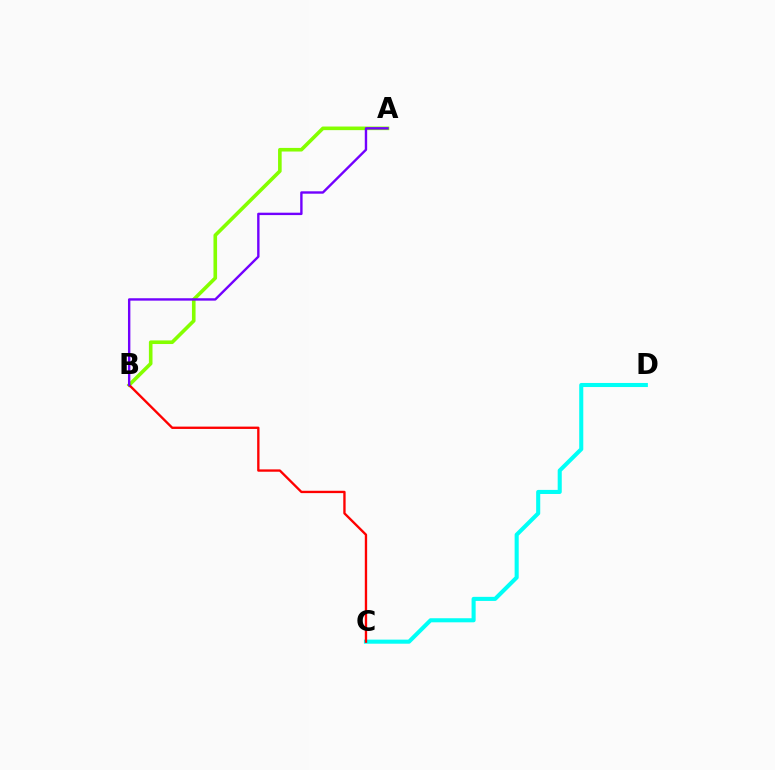{('A', 'B'): [{'color': '#84ff00', 'line_style': 'solid', 'thickness': 2.6}, {'color': '#7200ff', 'line_style': 'solid', 'thickness': 1.72}], ('C', 'D'): [{'color': '#00fff6', 'line_style': 'solid', 'thickness': 2.93}], ('B', 'C'): [{'color': '#ff0000', 'line_style': 'solid', 'thickness': 1.69}]}